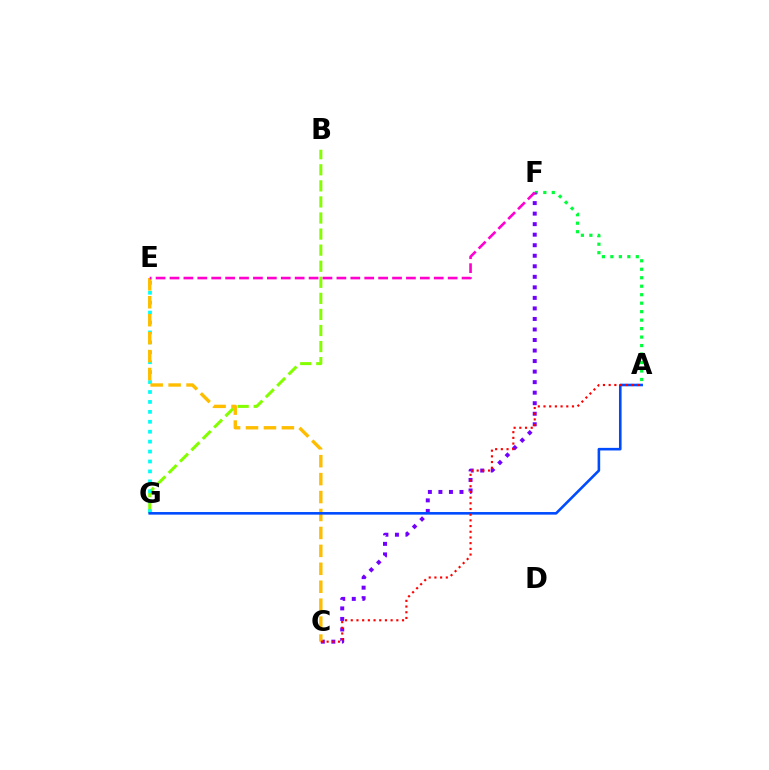{('A', 'F'): [{'color': '#00ff39', 'line_style': 'dotted', 'thickness': 2.3}], ('B', 'G'): [{'color': '#84ff00', 'line_style': 'dashed', 'thickness': 2.18}], ('C', 'F'): [{'color': '#7200ff', 'line_style': 'dotted', 'thickness': 2.86}], ('E', 'G'): [{'color': '#00fff6', 'line_style': 'dotted', 'thickness': 2.7}], ('C', 'E'): [{'color': '#ffbd00', 'line_style': 'dashed', 'thickness': 2.44}], ('A', 'G'): [{'color': '#004bff', 'line_style': 'solid', 'thickness': 1.87}], ('E', 'F'): [{'color': '#ff00cf', 'line_style': 'dashed', 'thickness': 1.89}], ('A', 'C'): [{'color': '#ff0000', 'line_style': 'dotted', 'thickness': 1.55}]}